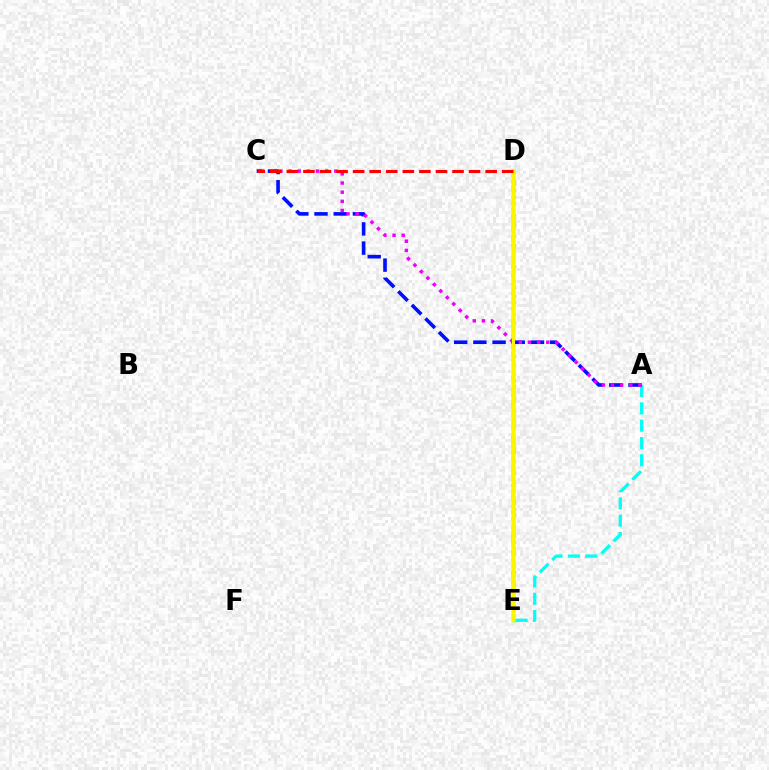{('D', 'E'): [{'color': '#08ff00', 'line_style': 'solid', 'thickness': 2.47}, {'color': '#fcf500', 'line_style': 'solid', 'thickness': 2.27}], ('A', 'E'): [{'color': '#00fff6', 'line_style': 'dashed', 'thickness': 2.35}], ('A', 'C'): [{'color': '#0010ff', 'line_style': 'dashed', 'thickness': 2.61}, {'color': '#ee00ff', 'line_style': 'dotted', 'thickness': 2.49}], ('C', 'D'): [{'color': '#ff0000', 'line_style': 'dashed', 'thickness': 2.25}]}